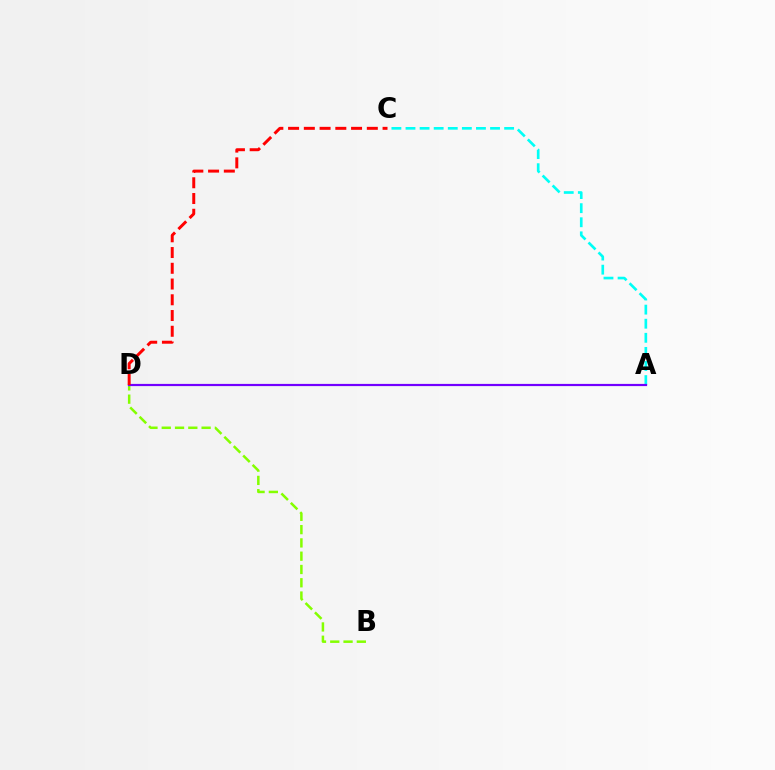{('B', 'D'): [{'color': '#84ff00', 'line_style': 'dashed', 'thickness': 1.8}], ('A', 'C'): [{'color': '#00fff6', 'line_style': 'dashed', 'thickness': 1.91}], ('A', 'D'): [{'color': '#7200ff', 'line_style': 'solid', 'thickness': 1.58}], ('C', 'D'): [{'color': '#ff0000', 'line_style': 'dashed', 'thickness': 2.14}]}